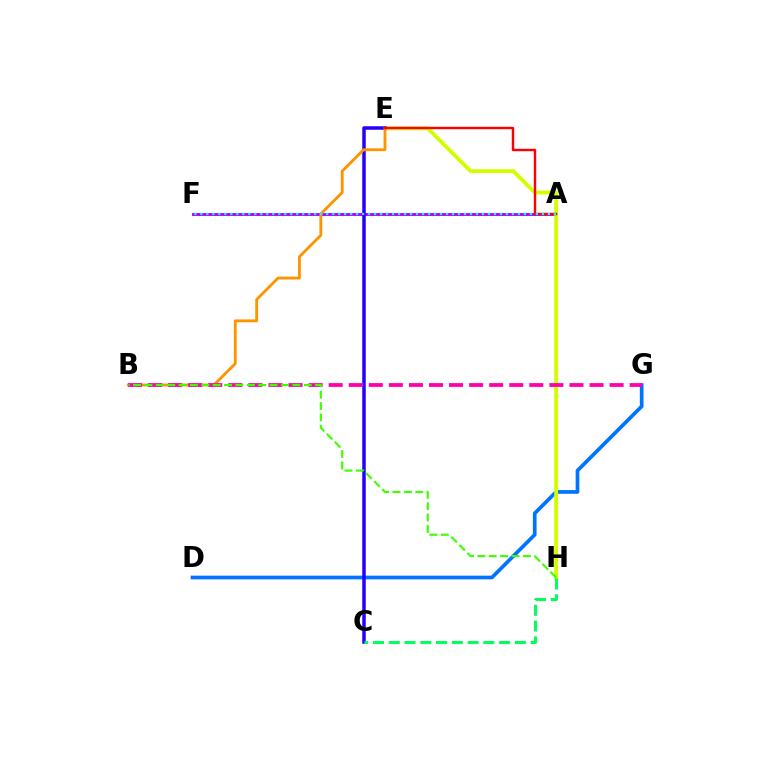{('D', 'G'): [{'color': '#0074ff', 'line_style': 'solid', 'thickness': 2.67}], ('A', 'F'): [{'color': '#b900ff', 'line_style': 'solid', 'thickness': 2.1}, {'color': '#00fff6', 'line_style': 'dotted', 'thickness': 1.63}], ('E', 'H'): [{'color': '#d1ff00', 'line_style': 'solid', 'thickness': 2.77}], ('C', 'E'): [{'color': '#2500ff', 'line_style': 'solid', 'thickness': 2.52}], ('B', 'E'): [{'color': '#ff9400', 'line_style': 'solid', 'thickness': 2.05}], ('A', 'E'): [{'color': '#ff0000', 'line_style': 'solid', 'thickness': 1.74}], ('B', 'G'): [{'color': '#ff00ac', 'line_style': 'dashed', 'thickness': 2.73}], ('B', 'H'): [{'color': '#3dff00', 'line_style': 'dashed', 'thickness': 1.55}], ('C', 'H'): [{'color': '#00ff5c', 'line_style': 'dashed', 'thickness': 2.14}]}